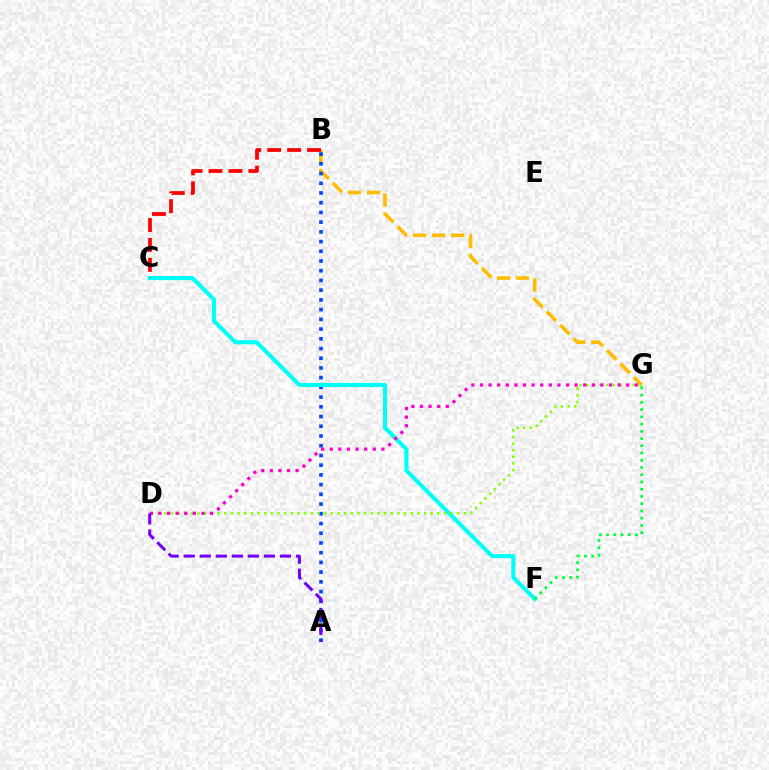{('B', 'G'): [{'color': '#ffbd00', 'line_style': 'dashed', 'thickness': 2.59}], ('A', 'B'): [{'color': '#004bff', 'line_style': 'dotted', 'thickness': 2.64}], ('C', 'F'): [{'color': '#00fff6', 'line_style': 'solid', 'thickness': 2.97}], ('B', 'C'): [{'color': '#ff0000', 'line_style': 'dashed', 'thickness': 2.71}], ('D', 'G'): [{'color': '#84ff00', 'line_style': 'dotted', 'thickness': 1.81}, {'color': '#ff00cf', 'line_style': 'dotted', 'thickness': 2.34}], ('F', 'G'): [{'color': '#00ff39', 'line_style': 'dotted', 'thickness': 1.97}], ('A', 'D'): [{'color': '#7200ff', 'line_style': 'dashed', 'thickness': 2.18}]}